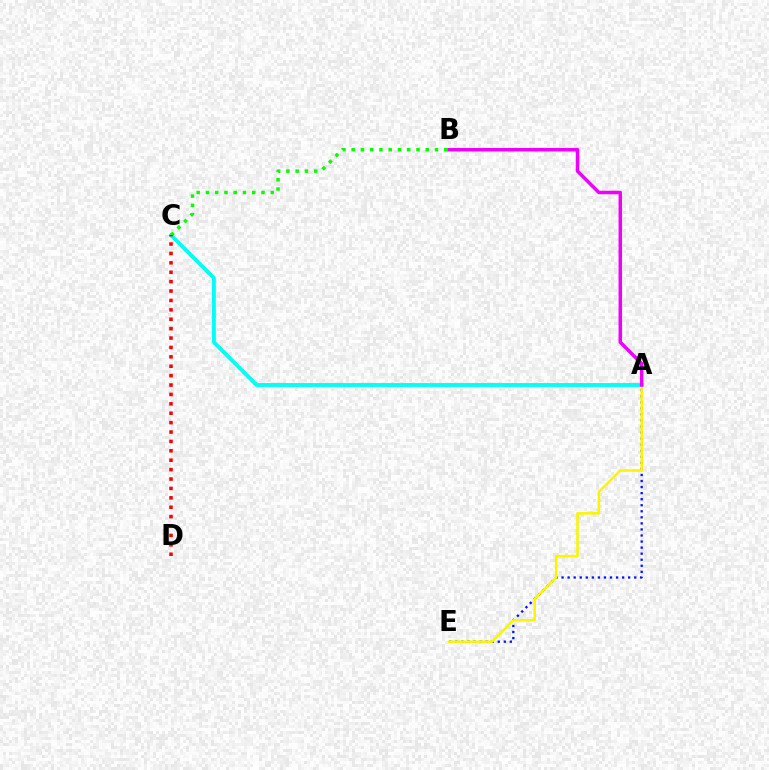{('A', 'C'): [{'color': '#00fff6', 'line_style': 'solid', 'thickness': 2.78}], ('A', 'E'): [{'color': '#0010ff', 'line_style': 'dotted', 'thickness': 1.65}, {'color': '#fcf500', 'line_style': 'solid', 'thickness': 1.83}], ('B', 'C'): [{'color': '#08ff00', 'line_style': 'dotted', 'thickness': 2.52}], ('C', 'D'): [{'color': '#ff0000', 'line_style': 'dotted', 'thickness': 2.55}], ('A', 'B'): [{'color': '#ee00ff', 'line_style': 'solid', 'thickness': 2.51}]}